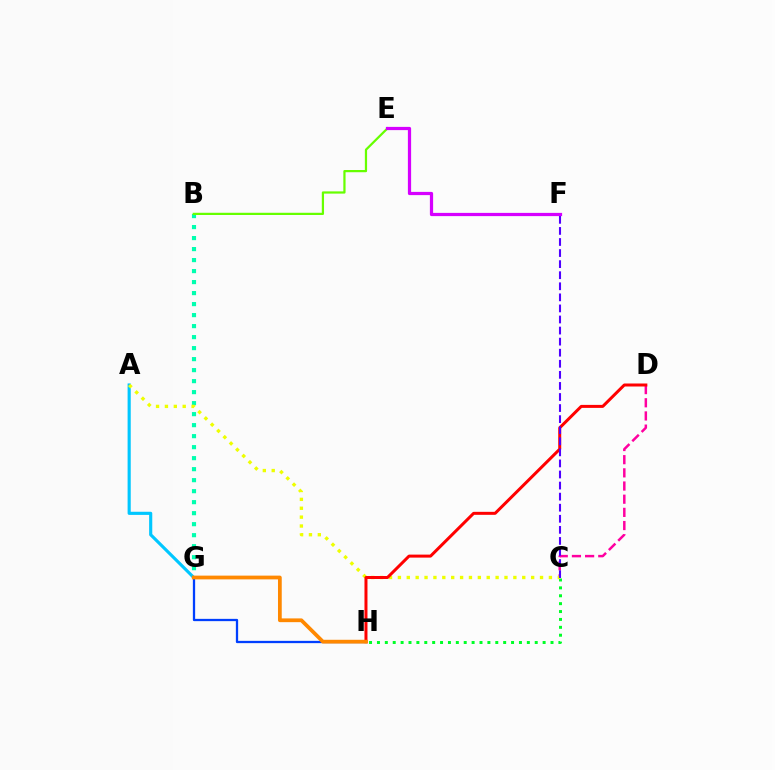{('A', 'G'): [{'color': '#00c7ff', 'line_style': 'solid', 'thickness': 2.26}], ('C', 'H'): [{'color': '#00ff27', 'line_style': 'dotted', 'thickness': 2.14}], ('C', 'D'): [{'color': '#ff00a0', 'line_style': 'dashed', 'thickness': 1.79}], ('B', 'G'): [{'color': '#00ffaf', 'line_style': 'dotted', 'thickness': 2.99}], ('A', 'C'): [{'color': '#eeff00', 'line_style': 'dotted', 'thickness': 2.41}], ('B', 'E'): [{'color': '#66ff00', 'line_style': 'solid', 'thickness': 1.6}], ('G', 'H'): [{'color': '#003fff', 'line_style': 'solid', 'thickness': 1.64}, {'color': '#ff8800', 'line_style': 'solid', 'thickness': 2.7}], ('D', 'H'): [{'color': '#ff0000', 'line_style': 'solid', 'thickness': 2.16}], ('C', 'F'): [{'color': '#4f00ff', 'line_style': 'dashed', 'thickness': 1.5}], ('E', 'F'): [{'color': '#d600ff', 'line_style': 'solid', 'thickness': 2.32}]}